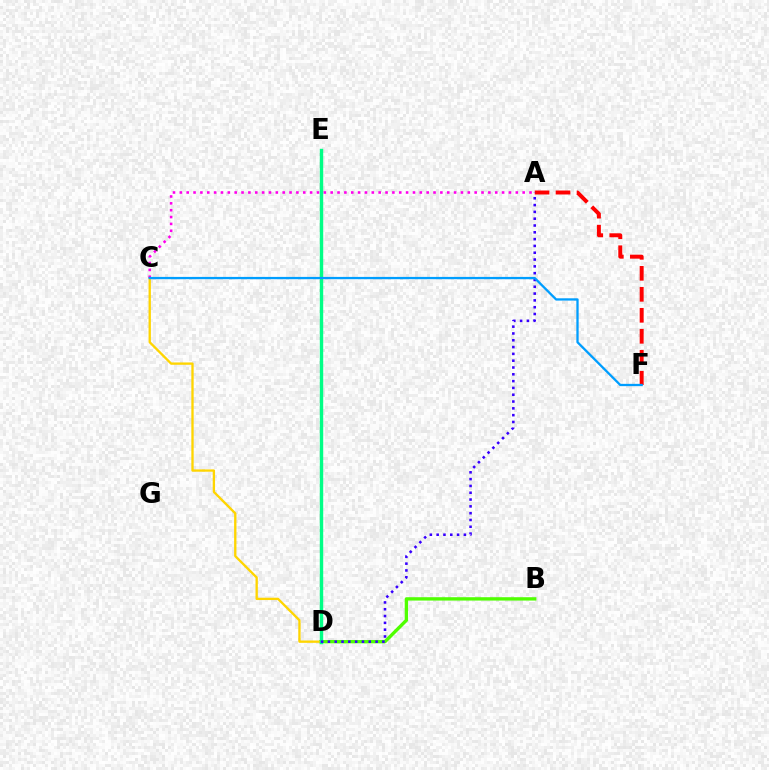{('B', 'D'): [{'color': '#4fff00', 'line_style': 'solid', 'thickness': 2.41}], ('C', 'D'): [{'color': '#ffd500', 'line_style': 'solid', 'thickness': 1.68}], ('A', 'C'): [{'color': '#ff00ed', 'line_style': 'dotted', 'thickness': 1.86}], ('A', 'F'): [{'color': '#ff0000', 'line_style': 'dashed', 'thickness': 2.85}], ('D', 'E'): [{'color': '#00ff86', 'line_style': 'solid', 'thickness': 2.46}], ('A', 'D'): [{'color': '#3700ff', 'line_style': 'dotted', 'thickness': 1.85}], ('C', 'F'): [{'color': '#009eff', 'line_style': 'solid', 'thickness': 1.65}]}